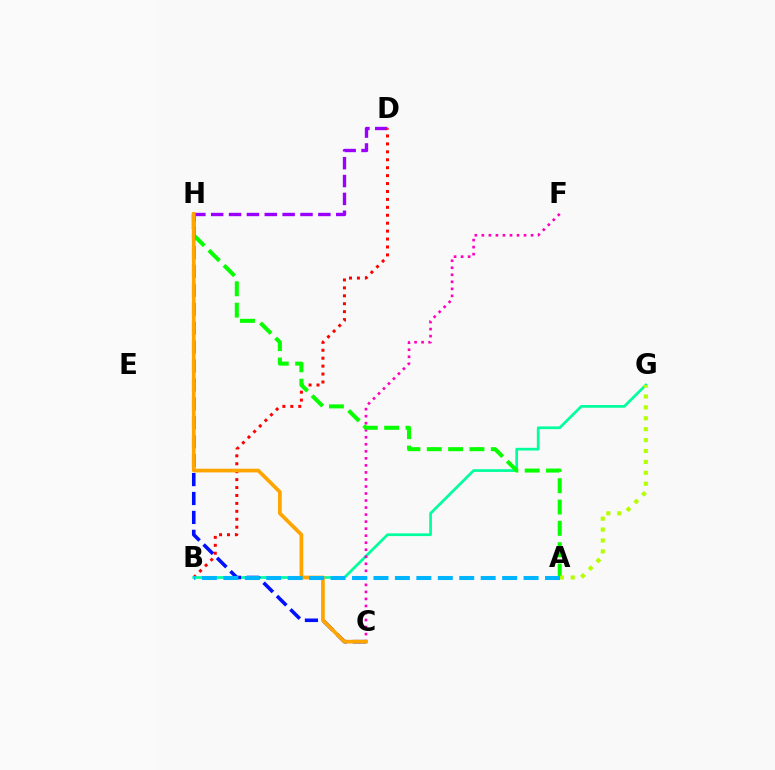{('D', 'H'): [{'color': '#9b00ff', 'line_style': 'dashed', 'thickness': 2.43}], ('B', 'D'): [{'color': '#ff0000', 'line_style': 'dotted', 'thickness': 2.15}], ('B', 'G'): [{'color': '#00ff9d', 'line_style': 'solid', 'thickness': 1.96}], ('C', 'F'): [{'color': '#ff00bd', 'line_style': 'dotted', 'thickness': 1.91}], ('A', 'H'): [{'color': '#08ff00', 'line_style': 'dashed', 'thickness': 2.9}], ('A', 'G'): [{'color': '#b3ff00', 'line_style': 'dotted', 'thickness': 2.96}], ('C', 'H'): [{'color': '#0010ff', 'line_style': 'dashed', 'thickness': 2.57}, {'color': '#ffa500', 'line_style': 'solid', 'thickness': 2.67}], ('A', 'B'): [{'color': '#00b5ff', 'line_style': 'dashed', 'thickness': 2.91}]}